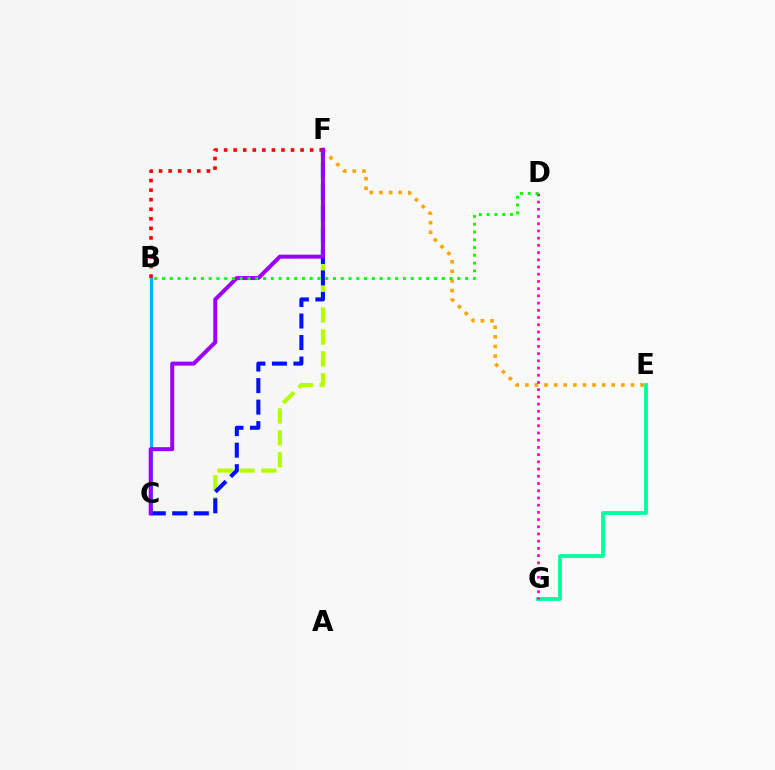{('E', 'F'): [{'color': '#ffa500', 'line_style': 'dotted', 'thickness': 2.61}], ('B', 'C'): [{'color': '#00b5ff', 'line_style': 'solid', 'thickness': 2.33}], ('C', 'F'): [{'color': '#b3ff00', 'line_style': 'dashed', 'thickness': 2.97}, {'color': '#0010ff', 'line_style': 'dashed', 'thickness': 2.92}, {'color': '#9b00ff', 'line_style': 'solid', 'thickness': 2.87}], ('B', 'F'): [{'color': '#ff0000', 'line_style': 'dotted', 'thickness': 2.6}], ('E', 'G'): [{'color': '#00ff9d', 'line_style': 'solid', 'thickness': 2.72}], ('D', 'G'): [{'color': '#ff00bd', 'line_style': 'dotted', 'thickness': 1.96}], ('B', 'D'): [{'color': '#08ff00', 'line_style': 'dotted', 'thickness': 2.11}]}